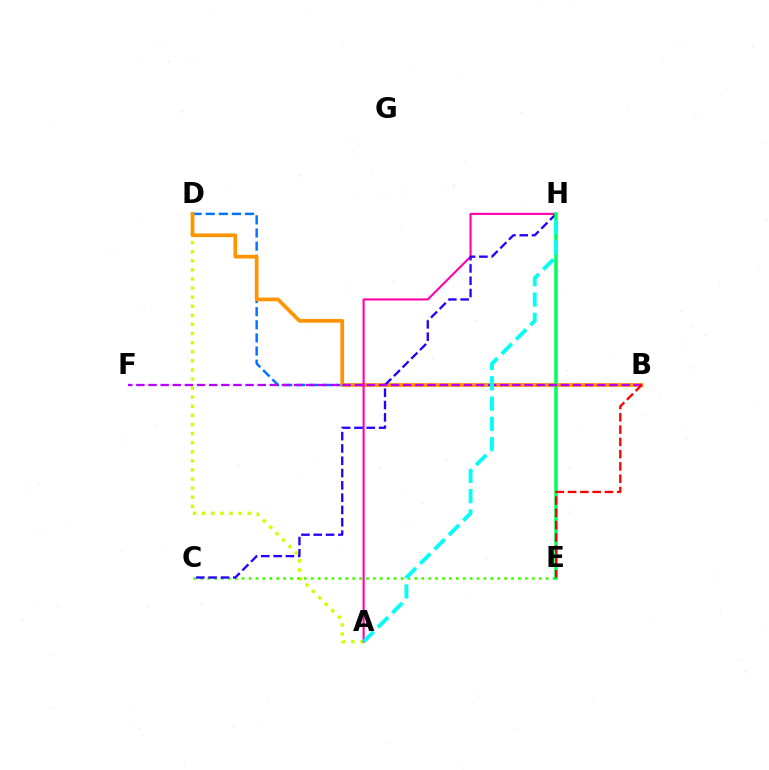{('B', 'D'): [{'color': '#0074ff', 'line_style': 'dashed', 'thickness': 1.78}, {'color': '#ff9400', 'line_style': 'solid', 'thickness': 2.67}], ('A', 'D'): [{'color': '#d1ff00', 'line_style': 'dotted', 'thickness': 2.47}], ('A', 'H'): [{'color': '#ff00ac', 'line_style': 'solid', 'thickness': 1.51}, {'color': '#00fff6', 'line_style': 'dashed', 'thickness': 2.76}], ('C', 'E'): [{'color': '#3dff00', 'line_style': 'dotted', 'thickness': 1.88}], ('C', 'H'): [{'color': '#2500ff', 'line_style': 'dashed', 'thickness': 1.67}], ('E', 'H'): [{'color': '#00ff5c', 'line_style': 'solid', 'thickness': 2.53}], ('B', 'F'): [{'color': '#b900ff', 'line_style': 'dashed', 'thickness': 1.65}], ('B', 'E'): [{'color': '#ff0000', 'line_style': 'dashed', 'thickness': 1.67}]}